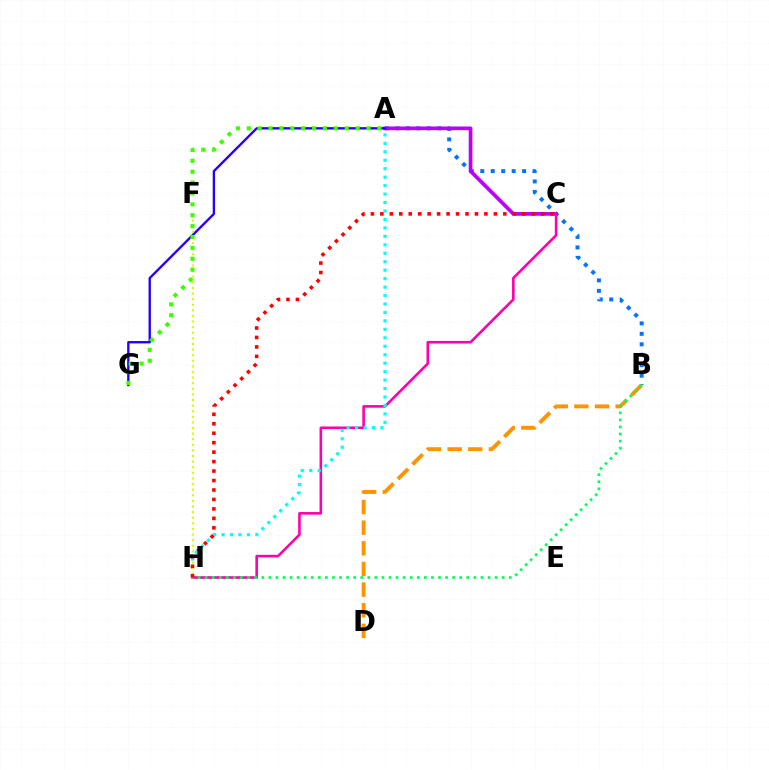{('A', 'B'): [{'color': '#0074ff', 'line_style': 'dotted', 'thickness': 2.84}], ('A', 'C'): [{'color': '#b900ff', 'line_style': 'solid', 'thickness': 2.66}], ('C', 'H'): [{'color': '#ff00ac', 'line_style': 'solid', 'thickness': 1.87}, {'color': '#ff0000', 'line_style': 'dotted', 'thickness': 2.57}], ('B', 'D'): [{'color': '#ff9400', 'line_style': 'dashed', 'thickness': 2.8}], ('B', 'H'): [{'color': '#00ff5c', 'line_style': 'dotted', 'thickness': 1.92}], ('A', 'H'): [{'color': '#00fff6', 'line_style': 'dotted', 'thickness': 2.3}], ('A', 'G'): [{'color': '#2500ff', 'line_style': 'solid', 'thickness': 1.7}, {'color': '#3dff00', 'line_style': 'dotted', 'thickness': 2.96}], ('F', 'H'): [{'color': '#d1ff00', 'line_style': 'dotted', 'thickness': 1.52}]}